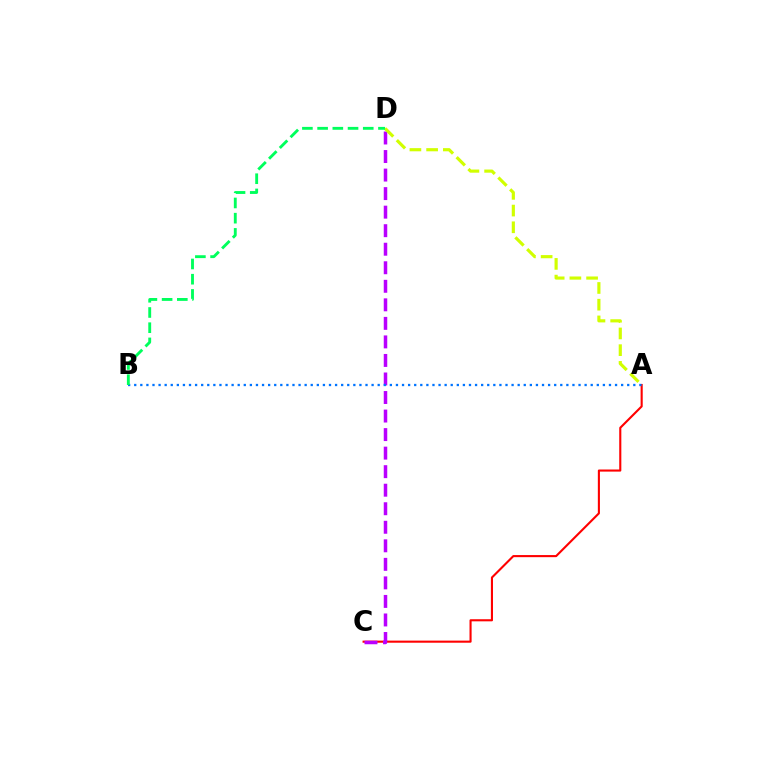{('A', 'C'): [{'color': '#ff0000', 'line_style': 'solid', 'thickness': 1.52}], ('C', 'D'): [{'color': '#b900ff', 'line_style': 'dashed', 'thickness': 2.52}], ('A', 'D'): [{'color': '#d1ff00', 'line_style': 'dashed', 'thickness': 2.27}], ('A', 'B'): [{'color': '#0074ff', 'line_style': 'dotted', 'thickness': 1.65}], ('B', 'D'): [{'color': '#00ff5c', 'line_style': 'dashed', 'thickness': 2.07}]}